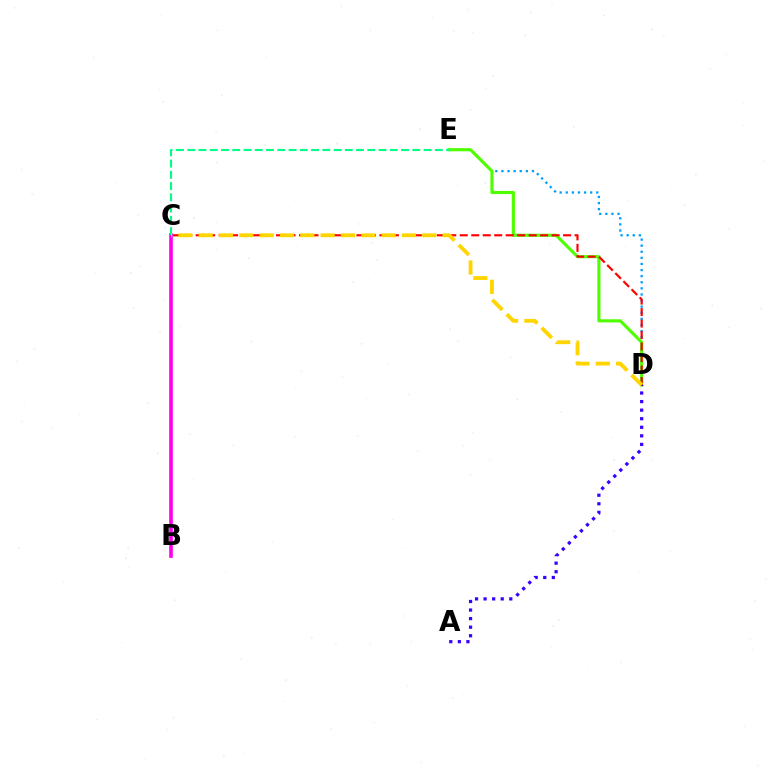{('D', 'E'): [{'color': '#009eff', 'line_style': 'dotted', 'thickness': 1.66}, {'color': '#4fff00', 'line_style': 'solid', 'thickness': 2.25}], ('C', 'D'): [{'color': '#ff0000', 'line_style': 'dashed', 'thickness': 1.56}, {'color': '#ffd500', 'line_style': 'dashed', 'thickness': 2.76}], ('B', 'C'): [{'color': '#ff00ed', 'line_style': 'solid', 'thickness': 2.61}], ('A', 'D'): [{'color': '#3700ff', 'line_style': 'dotted', 'thickness': 2.33}], ('C', 'E'): [{'color': '#00ff86', 'line_style': 'dashed', 'thickness': 1.53}]}